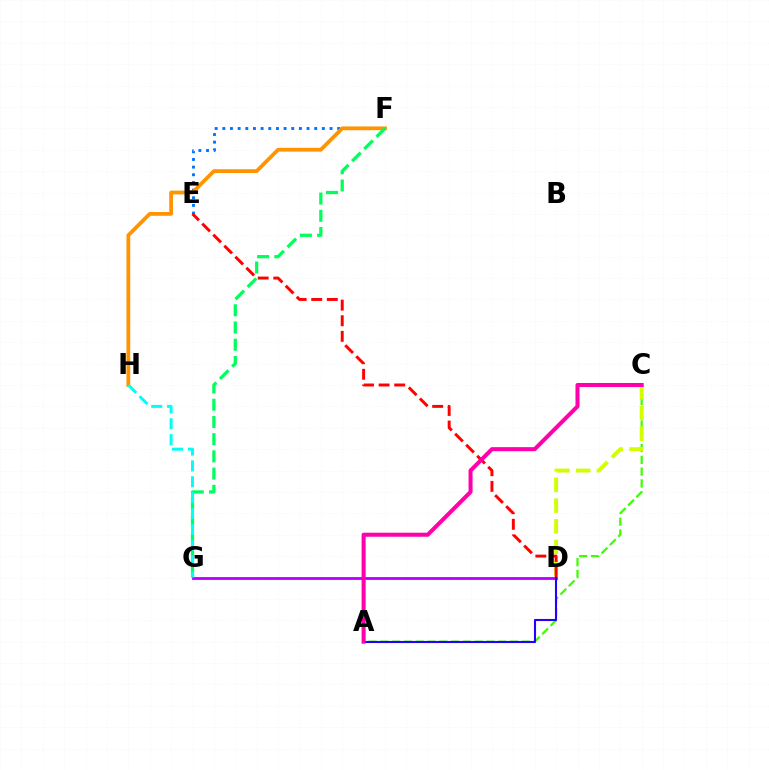{('E', 'F'): [{'color': '#0074ff', 'line_style': 'dotted', 'thickness': 2.08}], ('F', 'H'): [{'color': '#ff9400', 'line_style': 'solid', 'thickness': 2.72}], ('A', 'C'): [{'color': '#3dff00', 'line_style': 'dashed', 'thickness': 1.6}, {'color': '#ff00ac', 'line_style': 'solid', 'thickness': 2.91}], ('C', 'D'): [{'color': '#d1ff00', 'line_style': 'dashed', 'thickness': 2.81}], ('F', 'G'): [{'color': '#00ff5c', 'line_style': 'dashed', 'thickness': 2.34}], ('D', 'E'): [{'color': '#ff0000', 'line_style': 'dashed', 'thickness': 2.12}], ('D', 'G'): [{'color': '#b900ff', 'line_style': 'solid', 'thickness': 2.02}], ('A', 'D'): [{'color': '#2500ff', 'line_style': 'solid', 'thickness': 1.51}], ('G', 'H'): [{'color': '#00fff6', 'line_style': 'dashed', 'thickness': 2.16}]}